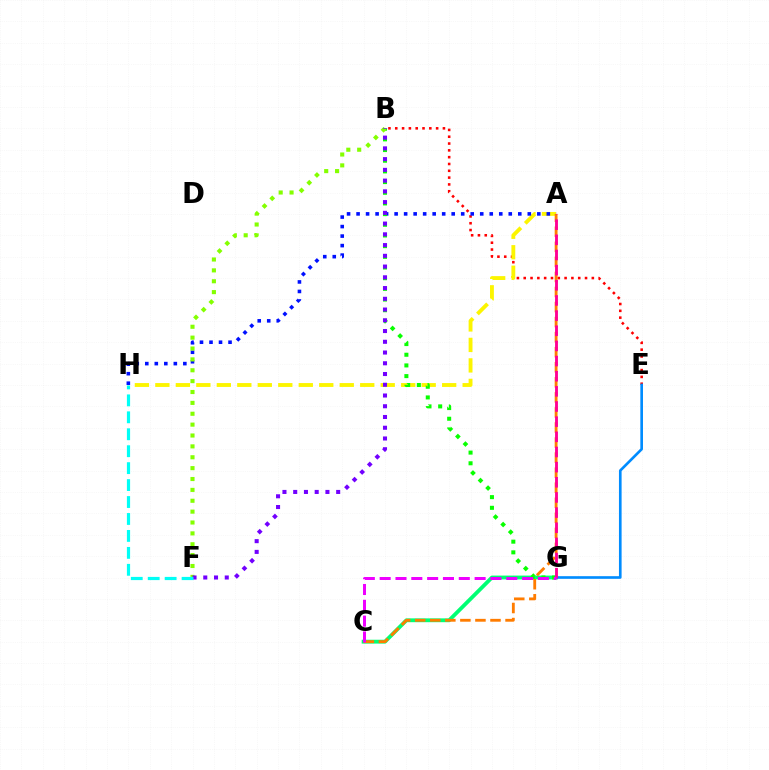{('B', 'E'): [{'color': '#ff0000', 'line_style': 'dotted', 'thickness': 1.85}], ('A', 'H'): [{'color': '#fcf500', 'line_style': 'dashed', 'thickness': 2.78}, {'color': '#0010ff', 'line_style': 'dotted', 'thickness': 2.58}], ('C', 'G'): [{'color': '#00ff74', 'line_style': 'solid', 'thickness': 2.76}, {'color': '#ee00ff', 'line_style': 'dashed', 'thickness': 2.15}], ('B', 'G'): [{'color': '#08ff00', 'line_style': 'dotted', 'thickness': 2.9}], ('E', 'G'): [{'color': '#008cff', 'line_style': 'solid', 'thickness': 1.91}], ('B', 'F'): [{'color': '#84ff00', 'line_style': 'dotted', 'thickness': 2.95}, {'color': '#7200ff', 'line_style': 'dotted', 'thickness': 2.92}], ('A', 'C'): [{'color': '#ff7c00', 'line_style': 'dashed', 'thickness': 2.05}], ('A', 'G'): [{'color': '#ff0094', 'line_style': 'dashed', 'thickness': 2.06}], ('F', 'H'): [{'color': '#00fff6', 'line_style': 'dashed', 'thickness': 2.3}]}